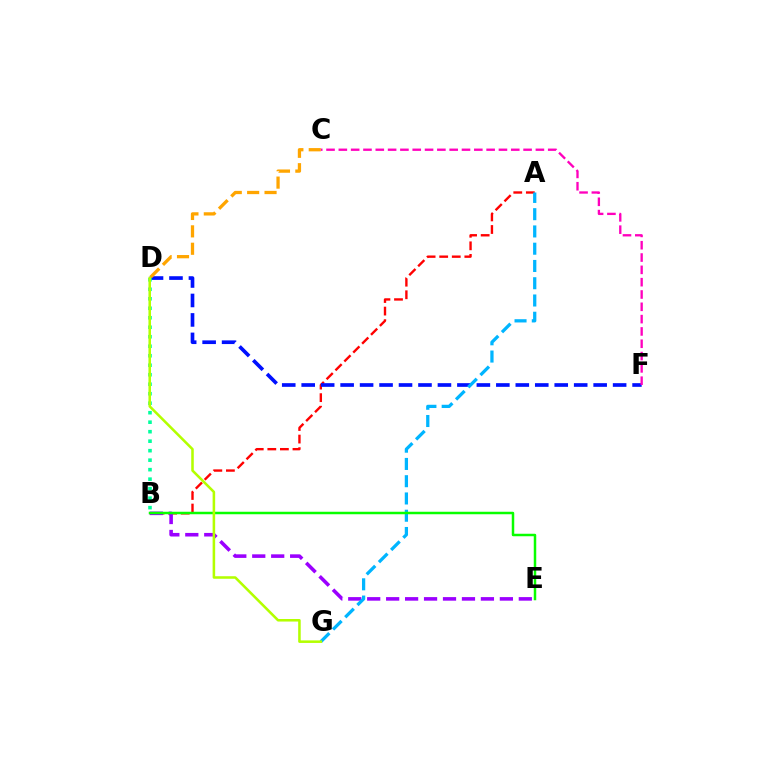{('A', 'B'): [{'color': '#ff0000', 'line_style': 'dashed', 'thickness': 1.71}], ('D', 'F'): [{'color': '#0010ff', 'line_style': 'dashed', 'thickness': 2.64}], ('B', 'E'): [{'color': '#9b00ff', 'line_style': 'dashed', 'thickness': 2.57}, {'color': '#08ff00', 'line_style': 'solid', 'thickness': 1.8}], ('B', 'D'): [{'color': '#00ff9d', 'line_style': 'dotted', 'thickness': 2.58}], ('A', 'G'): [{'color': '#00b5ff', 'line_style': 'dashed', 'thickness': 2.34}], ('C', 'D'): [{'color': '#ffa500', 'line_style': 'dashed', 'thickness': 2.36}], ('D', 'G'): [{'color': '#b3ff00', 'line_style': 'solid', 'thickness': 1.84}], ('C', 'F'): [{'color': '#ff00bd', 'line_style': 'dashed', 'thickness': 1.67}]}